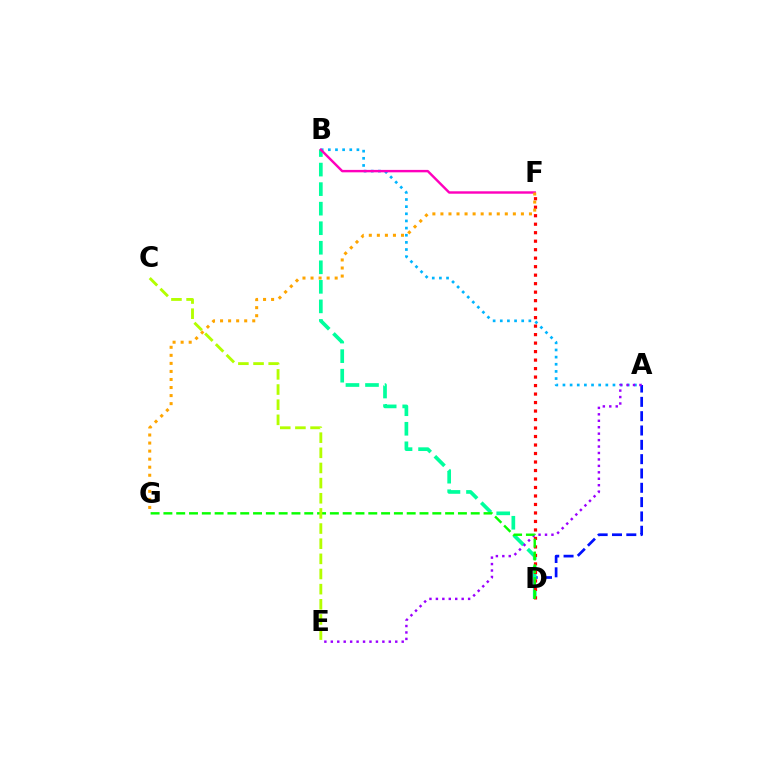{('A', 'B'): [{'color': '#00b5ff', 'line_style': 'dotted', 'thickness': 1.94}], ('A', 'D'): [{'color': '#0010ff', 'line_style': 'dashed', 'thickness': 1.95}], ('B', 'D'): [{'color': '#00ff9d', 'line_style': 'dashed', 'thickness': 2.65}], ('D', 'F'): [{'color': '#ff0000', 'line_style': 'dotted', 'thickness': 2.31}], ('A', 'E'): [{'color': '#9b00ff', 'line_style': 'dotted', 'thickness': 1.75}], ('D', 'G'): [{'color': '#08ff00', 'line_style': 'dashed', 'thickness': 1.74}], ('C', 'E'): [{'color': '#b3ff00', 'line_style': 'dashed', 'thickness': 2.06}], ('B', 'F'): [{'color': '#ff00bd', 'line_style': 'solid', 'thickness': 1.74}], ('F', 'G'): [{'color': '#ffa500', 'line_style': 'dotted', 'thickness': 2.19}]}